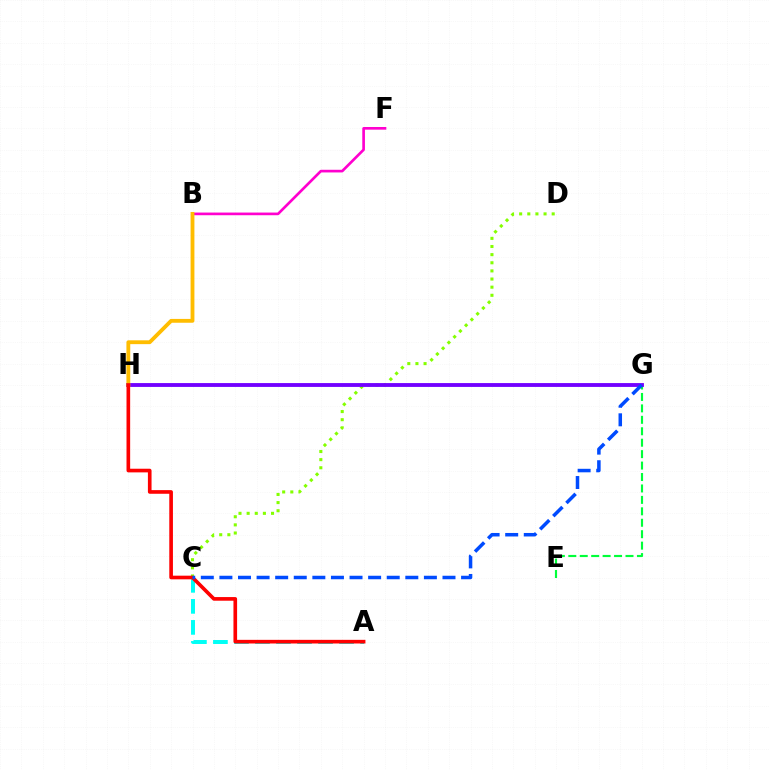{('E', 'G'): [{'color': '#00ff39', 'line_style': 'dashed', 'thickness': 1.55}], ('A', 'C'): [{'color': '#00fff6', 'line_style': 'dashed', 'thickness': 2.86}], ('C', 'D'): [{'color': '#84ff00', 'line_style': 'dotted', 'thickness': 2.21}], ('G', 'H'): [{'color': '#7200ff', 'line_style': 'solid', 'thickness': 2.77}], ('B', 'F'): [{'color': '#ff00cf', 'line_style': 'solid', 'thickness': 1.92}], ('B', 'H'): [{'color': '#ffbd00', 'line_style': 'solid', 'thickness': 2.76}], ('A', 'H'): [{'color': '#ff0000', 'line_style': 'solid', 'thickness': 2.63}], ('C', 'G'): [{'color': '#004bff', 'line_style': 'dashed', 'thickness': 2.53}]}